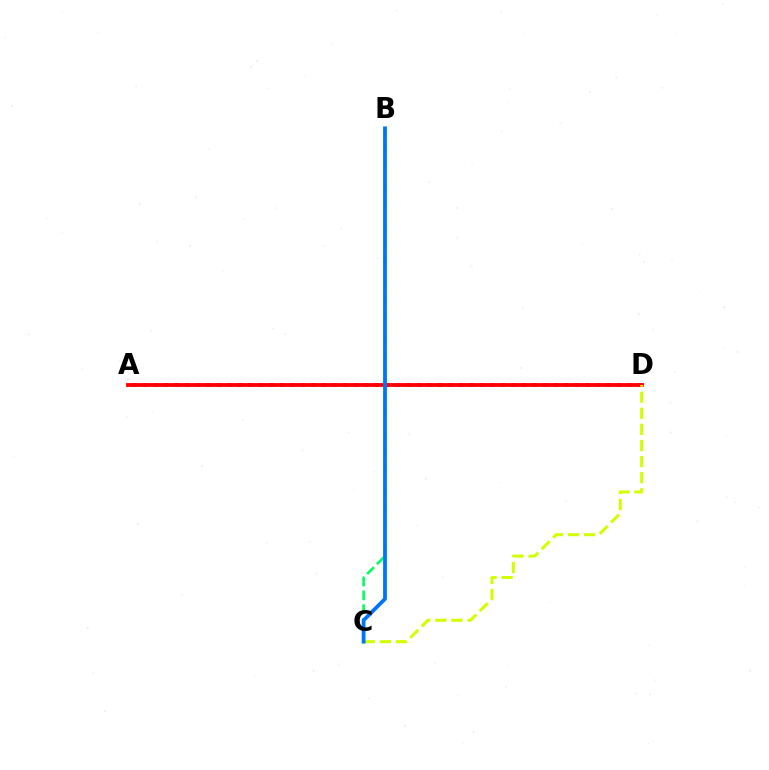{('A', 'D'): [{'color': '#b900ff', 'line_style': 'dotted', 'thickness': 2.86}, {'color': '#ff0000', 'line_style': 'solid', 'thickness': 2.75}], ('B', 'C'): [{'color': '#00ff5c', 'line_style': 'dashed', 'thickness': 1.88}, {'color': '#0074ff', 'line_style': 'solid', 'thickness': 2.72}], ('C', 'D'): [{'color': '#d1ff00', 'line_style': 'dashed', 'thickness': 2.19}]}